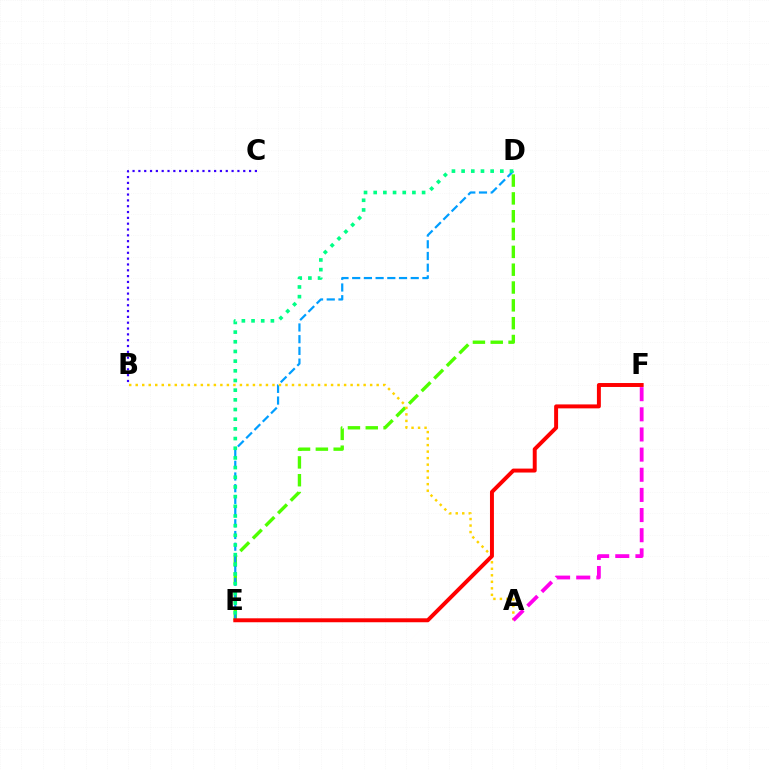{('D', 'E'): [{'color': '#4fff00', 'line_style': 'dashed', 'thickness': 2.42}, {'color': '#009eff', 'line_style': 'dashed', 'thickness': 1.59}, {'color': '#00ff86', 'line_style': 'dotted', 'thickness': 2.63}], ('B', 'C'): [{'color': '#3700ff', 'line_style': 'dotted', 'thickness': 1.58}], ('A', 'B'): [{'color': '#ffd500', 'line_style': 'dotted', 'thickness': 1.77}], ('A', 'F'): [{'color': '#ff00ed', 'line_style': 'dashed', 'thickness': 2.74}], ('E', 'F'): [{'color': '#ff0000', 'line_style': 'solid', 'thickness': 2.84}]}